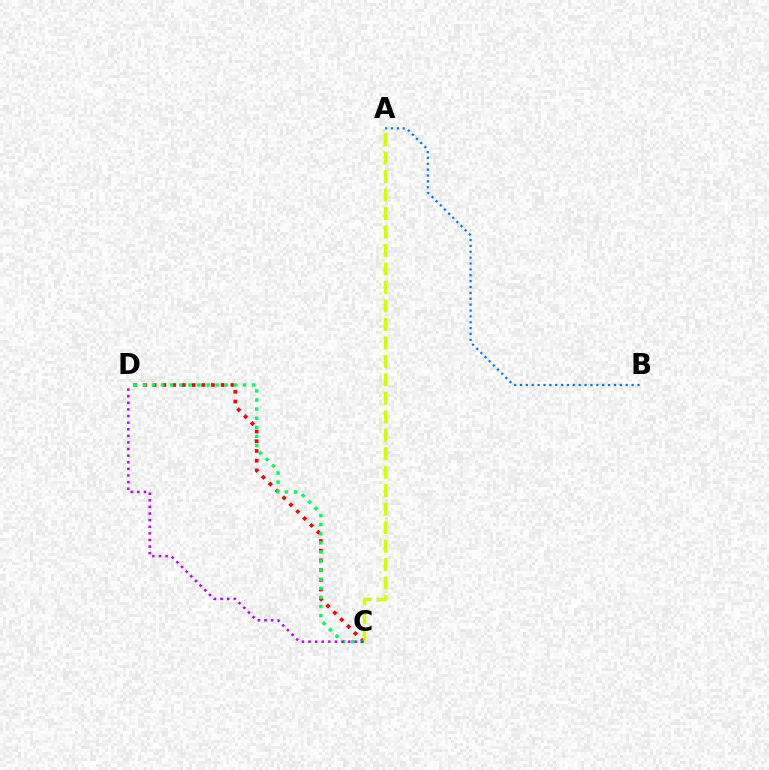{('C', 'D'): [{'color': '#ff0000', 'line_style': 'dotted', 'thickness': 2.64}, {'color': '#00ff5c', 'line_style': 'dotted', 'thickness': 2.47}, {'color': '#b900ff', 'line_style': 'dotted', 'thickness': 1.79}], ('A', 'C'): [{'color': '#d1ff00', 'line_style': 'dashed', 'thickness': 2.51}], ('A', 'B'): [{'color': '#0074ff', 'line_style': 'dotted', 'thickness': 1.6}]}